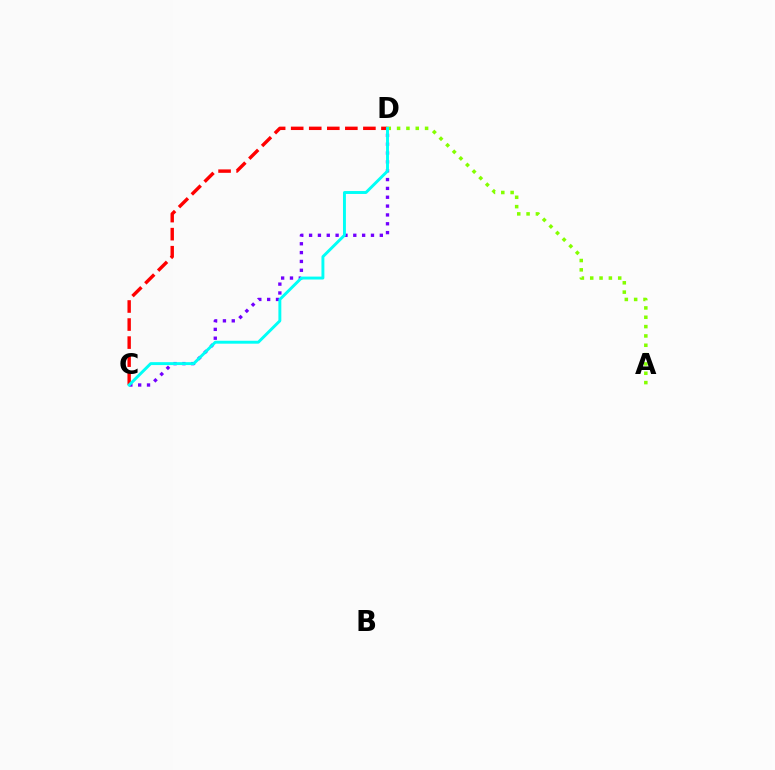{('C', 'D'): [{'color': '#7200ff', 'line_style': 'dotted', 'thickness': 2.4}, {'color': '#ff0000', 'line_style': 'dashed', 'thickness': 2.45}, {'color': '#00fff6', 'line_style': 'solid', 'thickness': 2.1}], ('A', 'D'): [{'color': '#84ff00', 'line_style': 'dotted', 'thickness': 2.54}]}